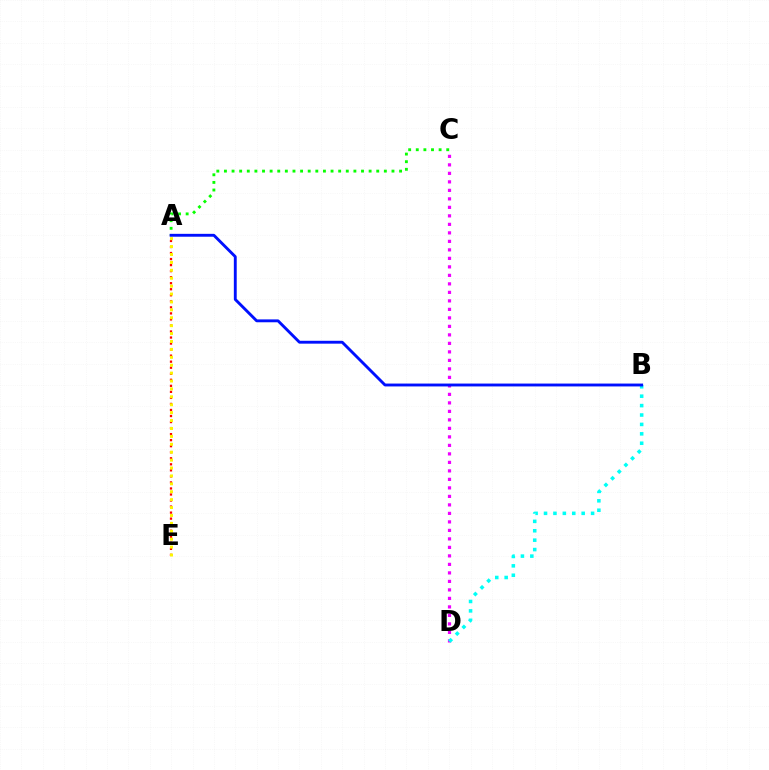{('C', 'D'): [{'color': '#ee00ff', 'line_style': 'dotted', 'thickness': 2.31}], ('B', 'D'): [{'color': '#00fff6', 'line_style': 'dotted', 'thickness': 2.56}], ('A', 'E'): [{'color': '#ff0000', 'line_style': 'dotted', 'thickness': 1.64}, {'color': '#fcf500', 'line_style': 'dotted', 'thickness': 2.15}], ('A', 'C'): [{'color': '#08ff00', 'line_style': 'dotted', 'thickness': 2.07}], ('A', 'B'): [{'color': '#0010ff', 'line_style': 'solid', 'thickness': 2.07}]}